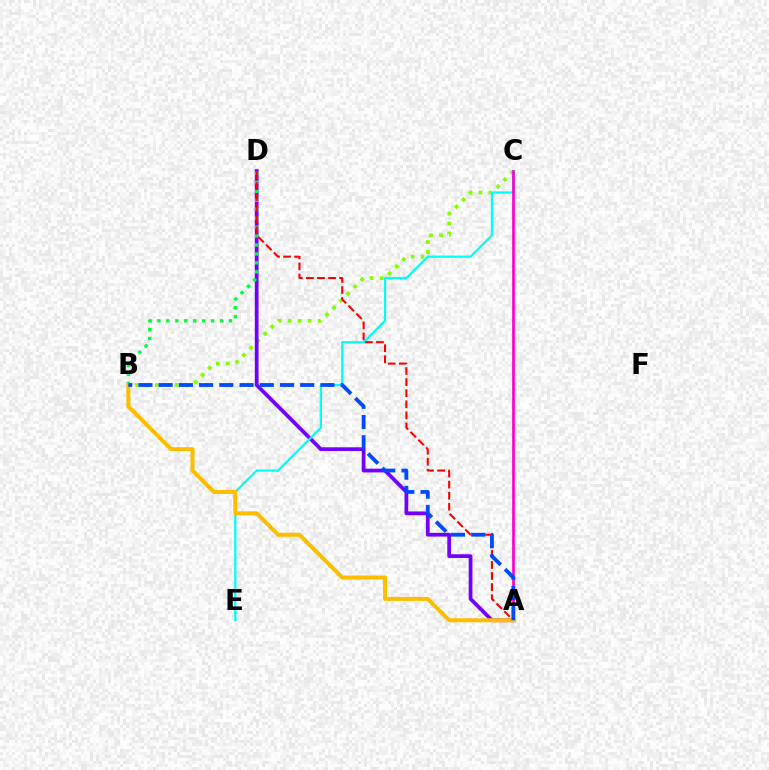{('B', 'C'): [{'color': '#84ff00', 'line_style': 'dotted', 'thickness': 2.71}], ('A', 'D'): [{'color': '#7200ff', 'line_style': 'solid', 'thickness': 2.7}, {'color': '#ff0000', 'line_style': 'dashed', 'thickness': 1.5}], ('C', 'E'): [{'color': '#00fff6', 'line_style': 'solid', 'thickness': 1.62}], ('B', 'D'): [{'color': '#00ff39', 'line_style': 'dotted', 'thickness': 2.43}], ('A', 'C'): [{'color': '#ff00cf', 'line_style': 'solid', 'thickness': 1.95}], ('A', 'B'): [{'color': '#ffbd00', 'line_style': 'solid', 'thickness': 2.87}, {'color': '#004bff', 'line_style': 'dashed', 'thickness': 2.75}]}